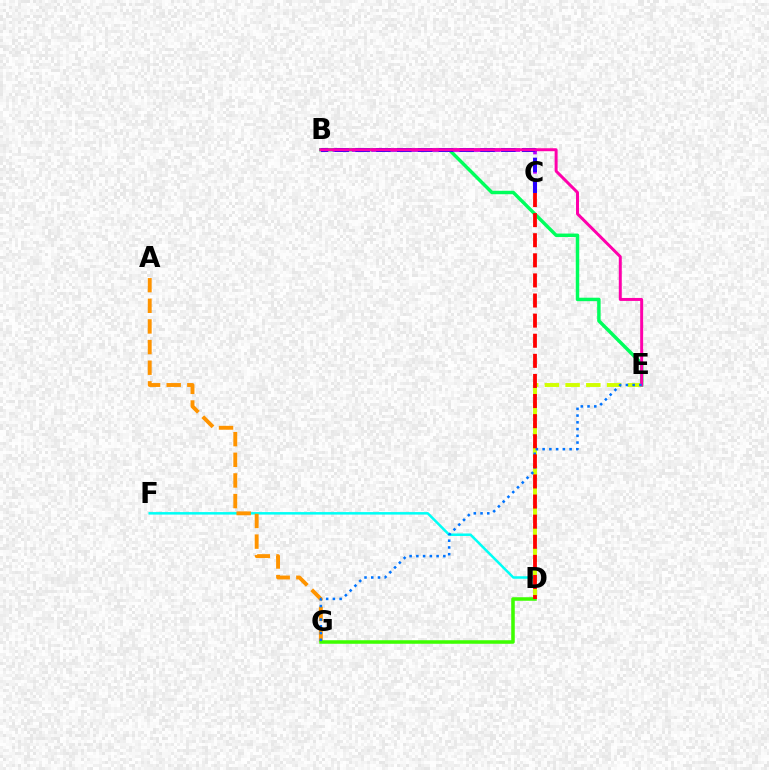{('B', 'E'): [{'color': '#00ff5c', 'line_style': 'solid', 'thickness': 2.49}, {'color': '#ff00ac', 'line_style': 'solid', 'thickness': 2.14}], ('D', 'F'): [{'color': '#00fff6', 'line_style': 'solid', 'thickness': 1.8}], ('B', 'C'): [{'color': '#b900ff', 'line_style': 'dashed', 'thickness': 2.63}, {'color': '#2500ff', 'line_style': 'dashed', 'thickness': 2.83}], ('D', 'E'): [{'color': '#d1ff00', 'line_style': 'dashed', 'thickness': 2.81}], ('A', 'G'): [{'color': '#ff9400', 'line_style': 'dashed', 'thickness': 2.8}], ('D', 'G'): [{'color': '#3dff00', 'line_style': 'solid', 'thickness': 2.54}], ('E', 'G'): [{'color': '#0074ff', 'line_style': 'dotted', 'thickness': 1.83}], ('C', 'D'): [{'color': '#ff0000', 'line_style': 'dashed', 'thickness': 2.73}]}